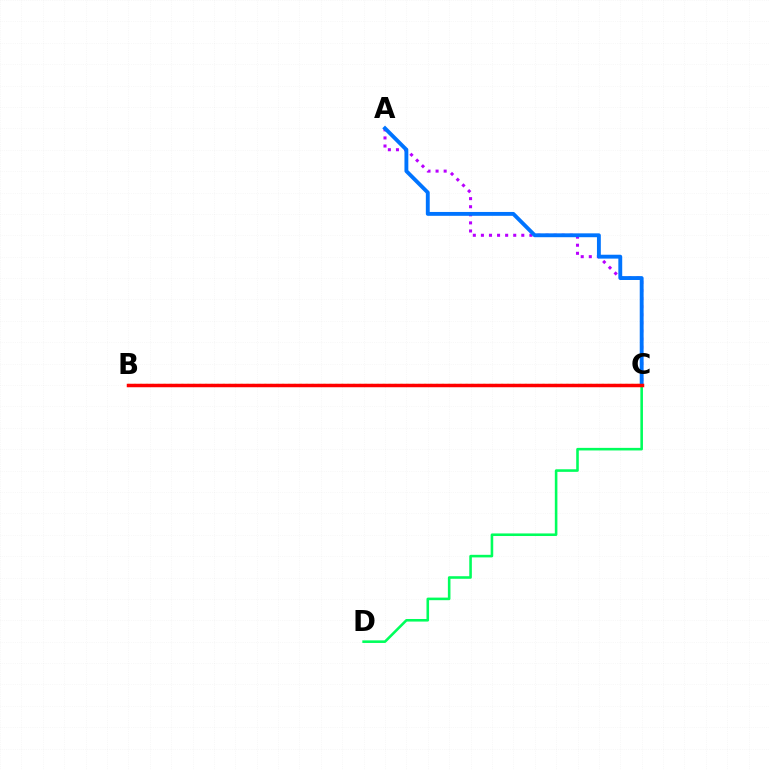{('B', 'C'): [{'color': '#d1ff00', 'line_style': 'dotted', 'thickness': 1.61}, {'color': '#ff0000', 'line_style': 'solid', 'thickness': 2.52}], ('A', 'C'): [{'color': '#b900ff', 'line_style': 'dotted', 'thickness': 2.2}, {'color': '#0074ff', 'line_style': 'solid', 'thickness': 2.79}], ('C', 'D'): [{'color': '#00ff5c', 'line_style': 'solid', 'thickness': 1.86}]}